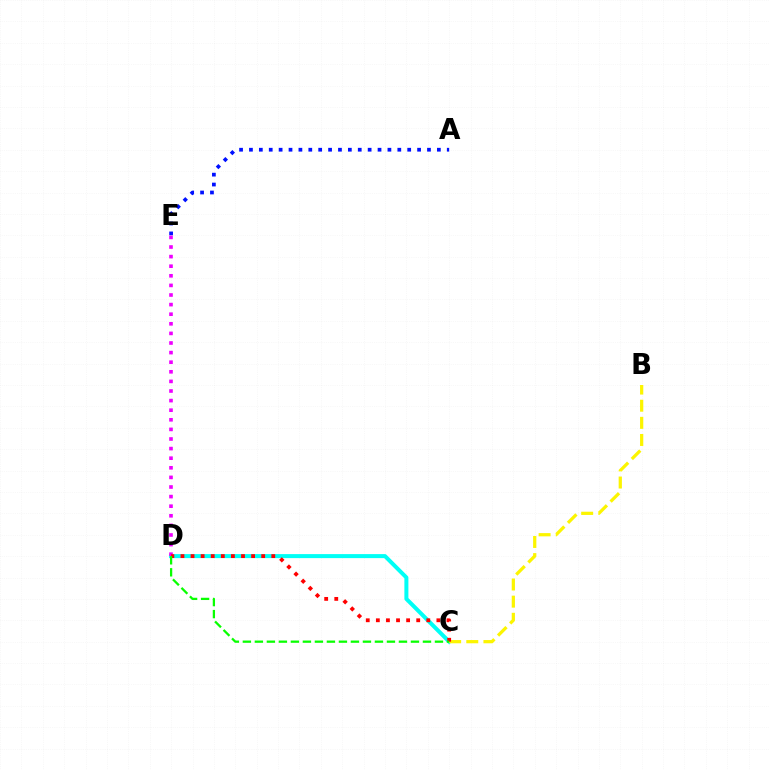{('A', 'E'): [{'color': '#0010ff', 'line_style': 'dotted', 'thickness': 2.69}], ('C', 'D'): [{'color': '#00fff6', 'line_style': 'solid', 'thickness': 2.89}, {'color': '#ff0000', 'line_style': 'dotted', 'thickness': 2.74}, {'color': '#08ff00', 'line_style': 'dashed', 'thickness': 1.63}], ('B', 'C'): [{'color': '#fcf500', 'line_style': 'dashed', 'thickness': 2.33}], ('D', 'E'): [{'color': '#ee00ff', 'line_style': 'dotted', 'thickness': 2.61}]}